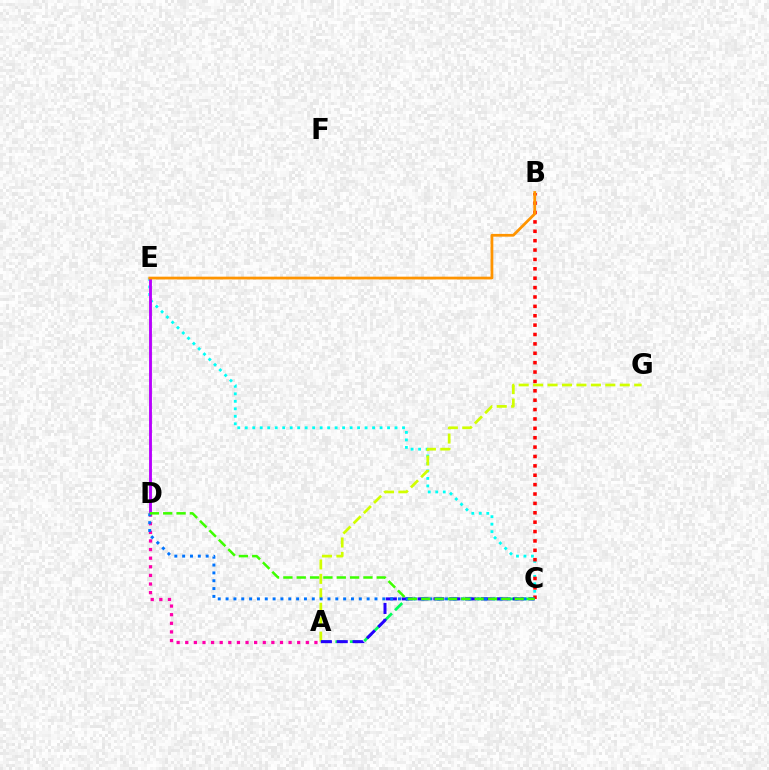{('C', 'E'): [{'color': '#00fff6', 'line_style': 'dotted', 'thickness': 2.03}], ('D', 'E'): [{'color': '#b900ff', 'line_style': 'solid', 'thickness': 2.07}], ('B', 'C'): [{'color': '#ff0000', 'line_style': 'dotted', 'thickness': 2.55}], ('A', 'G'): [{'color': '#d1ff00', 'line_style': 'dashed', 'thickness': 1.96}], ('A', 'D'): [{'color': '#ff00ac', 'line_style': 'dotted', 'thickness': 2.34}], ('A', 'C'): [{'color': '#00ff5c', 'line_style': 'dashed', 'thickness': 1.97}, {'color': '#2500ff', 'line_style': 'dashed', 'thickness': 2.16}], ('B', 'E'): [{'color': '#ff9400', 'line_style': 'solid', 'thickness': 1.99}], ('C', 'D'): [{'color': '#0074ff', 'line_style': 'dotted', 'thickness': 2.13}, {'color': '#3dff00', 'line_style': 'dashed', 'thickness': 1.81}]}